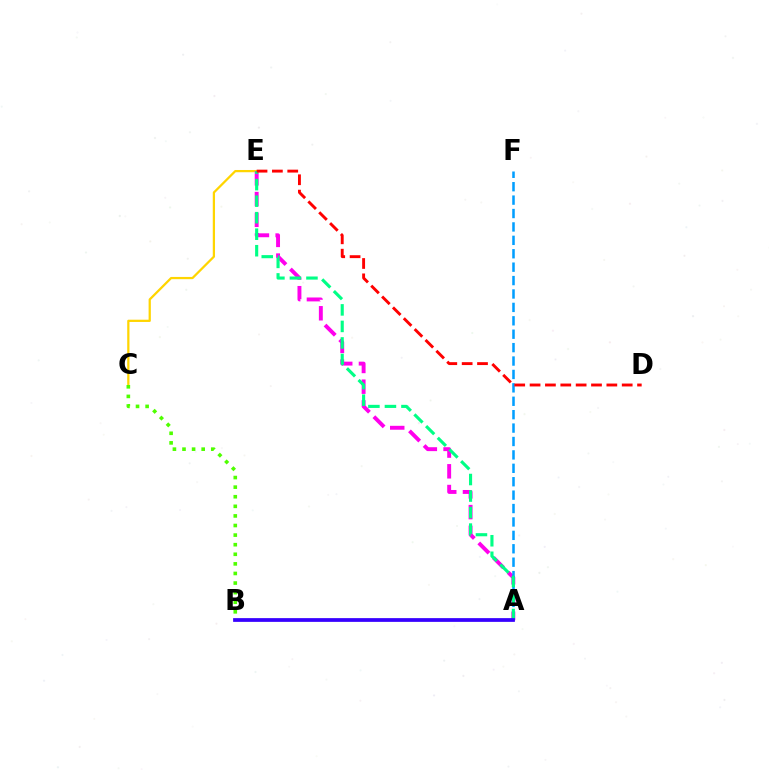{('C', 'E'): [{'color': '#ffd500', 'line_style': 'solid', 'thickness': 1.62}], ('A', 'E'): [{'color': '#ff00ed', 'line_style': 'dashed', 'thickness': 2.82}, {'color': '#00ff86', 'line_style': 'dashed', 'thickness': 2.24}], ('A', 'F'): [{'color': '#009eff', 'line_style': 'dashed', 'thickness': 1.82}], ('B', 'C'): [{'color': '#4fff00', 'line_style': 'dotted', 'thickness': 2.61}], ('D', 'E'): [{'color': '#ff0000', 'line_style': 'dashed', 'thickness': 2.09}], ('A', 'B'): [{'color': '#3700ff', 'line_style': 'solid', 'thickness': 2.69}]}